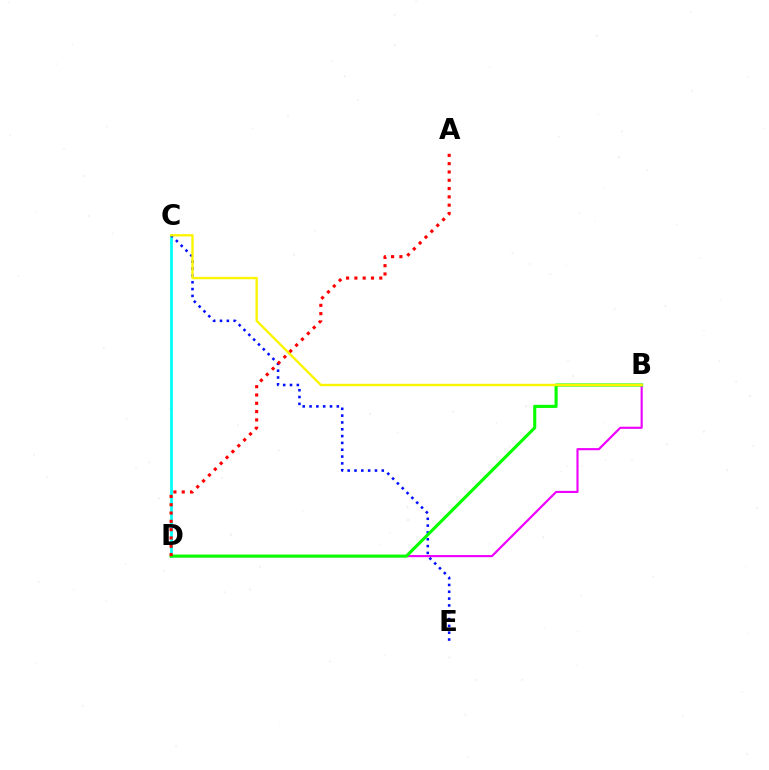{('C', 'D'): [{'color': '#00fff6', 'line_style': 'solid', 'thickness': 1.98}], ('B', 'D'): [{'color': '#ee00ff', 'line_style': 'solid', 'thickness': 1.54}, {'color': '#08ff00', 'line_style': 'solid', 'thickness': 2.23}], ('C', 'E'): [{'color': '#0010ff', 'line_style': 'dotted', 'thickness': 1.85}], ('B', 'C'): [{'color': '#fcf500', 'line_style': 'solid', 'thickness': 1.7}], ('A', 'D'): [{'color': '#ff0000', 'line_style': 'dotted', 'thickness': 2.26}]}